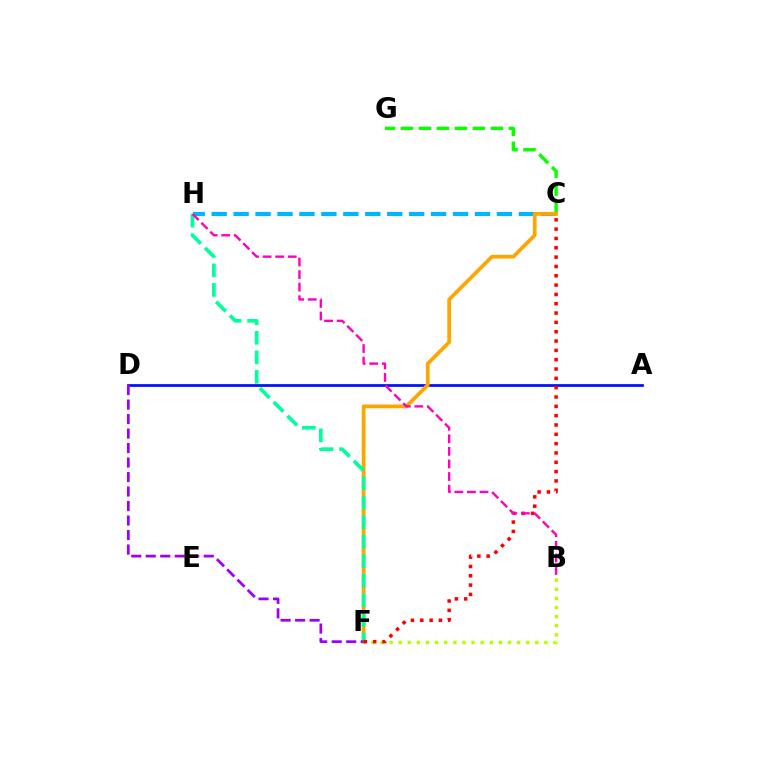{('C', 'H'): [{'color': '#00b5ff', 'line_style': 'dashed', 'thickness': 2.98}], ('A', 'D'): [{'color': '#0010ff', 'line_style': 'solid', 'thickness': 1.97}], ('C', 'G'): [{'color': '#08ff00', 'line_style': 'dashed', 'thickness': 2.44}], ('C', 'F'): [{'color': '#ffa500', 'line_style': 'solid', 'thickness': 2.69}, {'color': '#ff0000', 'line_style': 'dotted', 'thickness': 2.53}], ('F', 'H'): [{'color': '#00ff9d', 'line_style': 'dashed', 'thickness': 2.65}], ('D', 'F'): [{'color': '#9b00ff', 'line_style': 'dashed', 'thickness': 1.97}], ('B', 'F'): [{'color': '#b3ff00', 'line_style': 'dotted', 'thickness': 2.47}], ('B', 'H'): [{'color': '#ff00bd', 'line_style': 'dashed', 'thickness': 1.71}]}